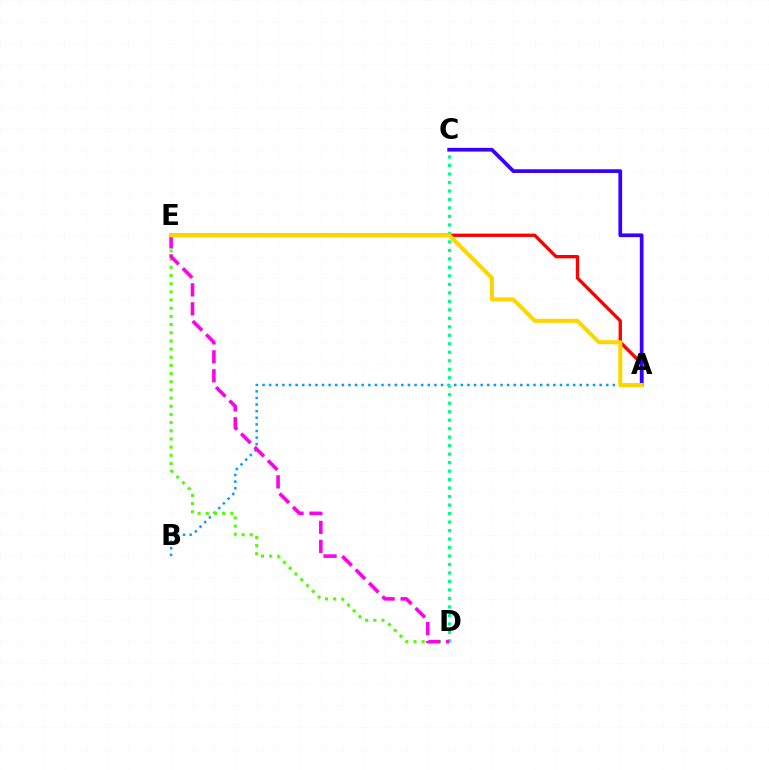{('A', 'B'): [{'color': '#009eff', 'line_style': 'dotted', 'thickness': 1.8}], ('D', 'E'): [{'color': '#4fff00', 'line_style': 'dotted', 'thickness': 2.22}, {'color': '#ff00ed', 'line_style': 'dashed', 'thickness': 2.57}], ('A', 'E'): [{'color': '#ff0000', 'line_style': 'solid', 'thickness': 2.4}, {'color': '#ffd500', 'line_style': 'solid', 'thickness': 2.92}], ('A', 'C'): [{'color': '#3700ff', 'line_style': 'solid', 'thickness': 2.67}], ('C', 'D'): [{'color': '#00ff86', 'line_style': 'dotted', 'thickness': 2.31}]}